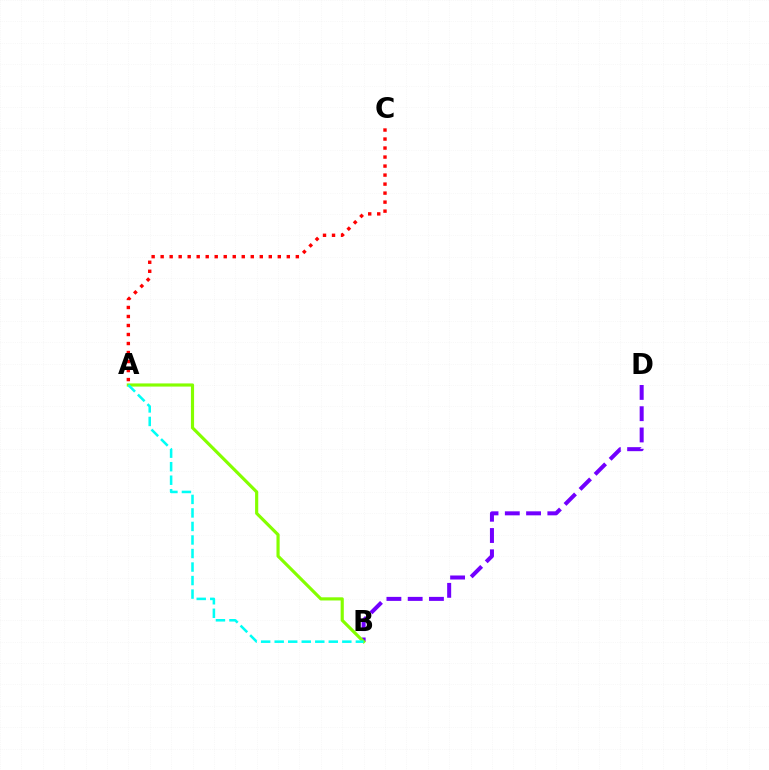{('B', 'D'): [{'color': '#7200ff', 'line_style': 'dashed', 'thickness': 2.89}], ('A', 'B'): [{'color': '#84ff00', 'line_style': 'solid', 'thickness': 2.28}, {'color': '#00fff6', 'line_style': 'dashed', 'thickness': 1.84}], ('A', 'C'): [{'color': '#ff0000', 'line_style': 'dotted', 'thickness': 2.45}]}